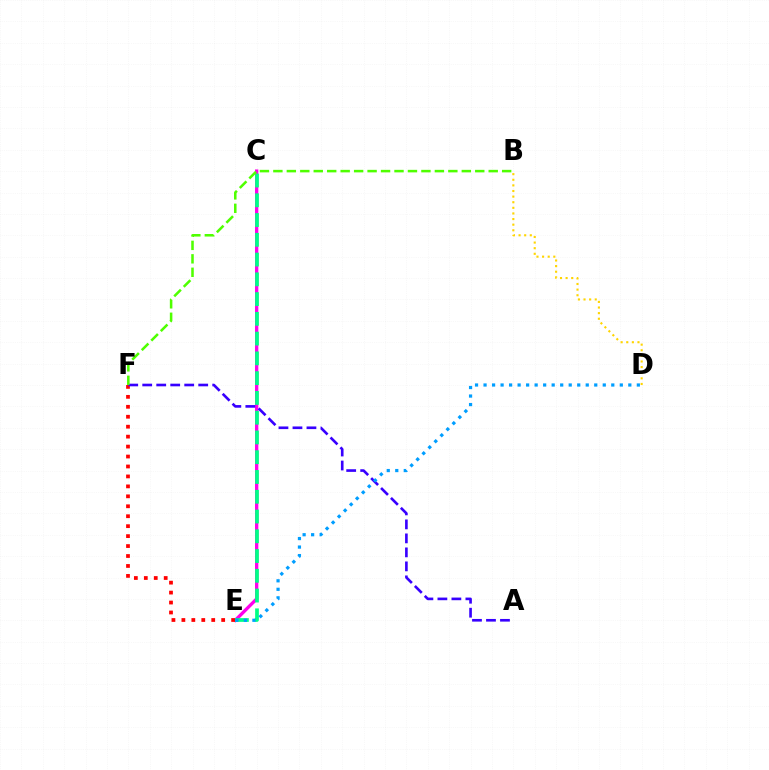{('B', 'D'): [{'color': '#ffd500', 'line_style': 'dotted', 'thickness': 1.53}], ('C', 'E'): [{'color': '#ff00ed', 'line_style': 'solid', 'thickness': 2.4}, {'color': '#00ff86', 'line_style': 'dashed', 'thickness': 2.69}], ('E', 'F'): [{'color': '#ff0000', 'line_style': 'dotted', 'thickness': 2.7}], ('A', 'F'): [{'color': '#3700ff', 'line_style': 'dashed', 'thickness': 1.9}], ('B', 'F'): [{'color': '#4fff00', 'line_style': 'dashed', 'thickness': 1.83}], ('D', 'E'): [{'color': '#009eff', 'line_style': 'dotted', 'thickness': 2.31}]}